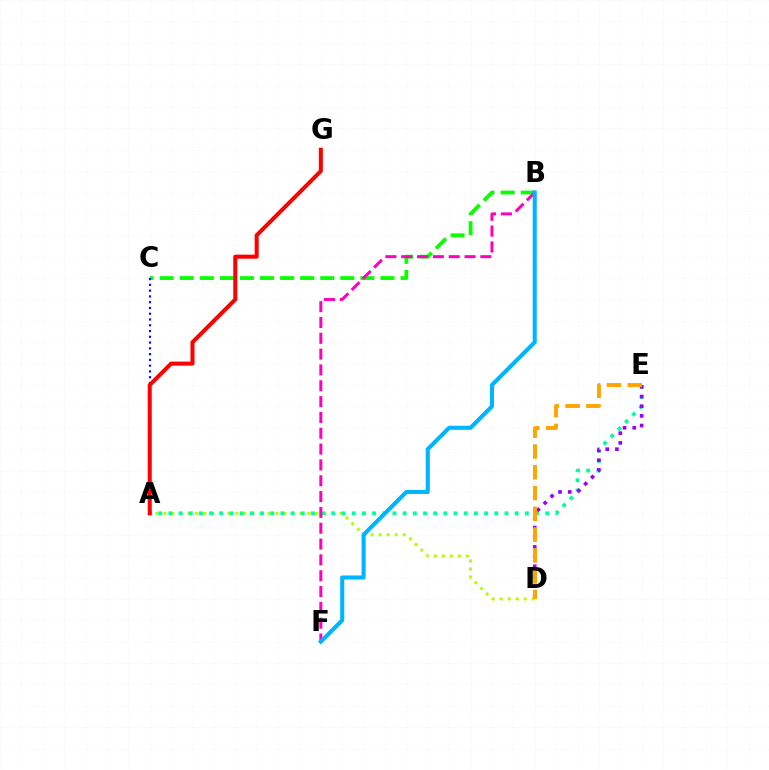{('A', 'D'): [{'color': '#b3ff00', 'line_style': 'dotted', 'thickness': 2.18}], ('A', 'E'): [{'color': '#00ff9d', 'line_style': 'dotted', 'thickness': 2.77}], ('D', 'E'): [{'color': '#9b00ff', 'line_style': 'dotted', 'thickness': 2.63}, {'color': '#ffa500', 'line_style': 'dashed', 'thickness': 2.82}], ('B', 'C'): [{'color': '#08ff00', 'line_style': 'dashed', 'thickness': 2.73}], ('A', 'C'): [{'color': '#0010ff', 'line_style': 'dotted', 'thickness': 1.57}], ('A', 'G'): [{'color': '#ff0000', 'line_style': 'solid', 'thickness': 2.9}], ('B', 'F'): [{'color': '#ff00bd', 'line_style': 'dashed', 'thickness': 2.15}, {'color': '#00b5ff', 'line_style': 'solid', 'thickness': 2.94}]}